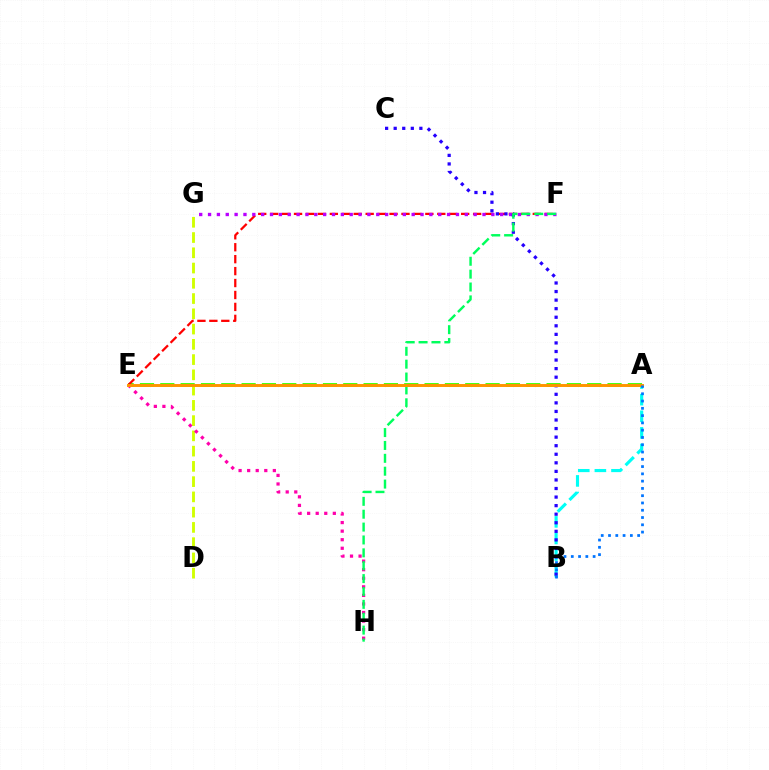{('A', 'B'): [{'color': '#00fff6', 'line_style': 'dashed', 'thickness': 2.26}, {'color': '#0074ff', 'line_style': 'dotted', 'thickness': 1.98}], ('D', 'G'): [{'color': '#d1ff00', 'line_style': 'dashed', 'thickness': 2.07}], ('A', 'E'): [{'color': '#3dff00', 'line_style': 'dashed', 'thickness': 2.76}, {'color': '#ff9400', 'line_style': 'solid', 'thickness': 2.11}], ('E', 'F'): [{'color': '#ff0000', 'line_style': 'dashed', 'thickness': 1.62}], ('F', 'G'): [{'color': '#b900ff', 'line_style': 'dotted', 'thickness': 2.41}], ('B', 'C'): [{'color': '#2500ff', 'line_style': 'dotted', 'thickness': 2.33}], ('E', 'H'): [{'color': '#ff00ac', 'line_style': 'dotted', 'thickness': 2.33}], ('F', 'H'): [{'color': '#00ff5c', 'line_style': 'dashed', 'thickness': 1.75}]}